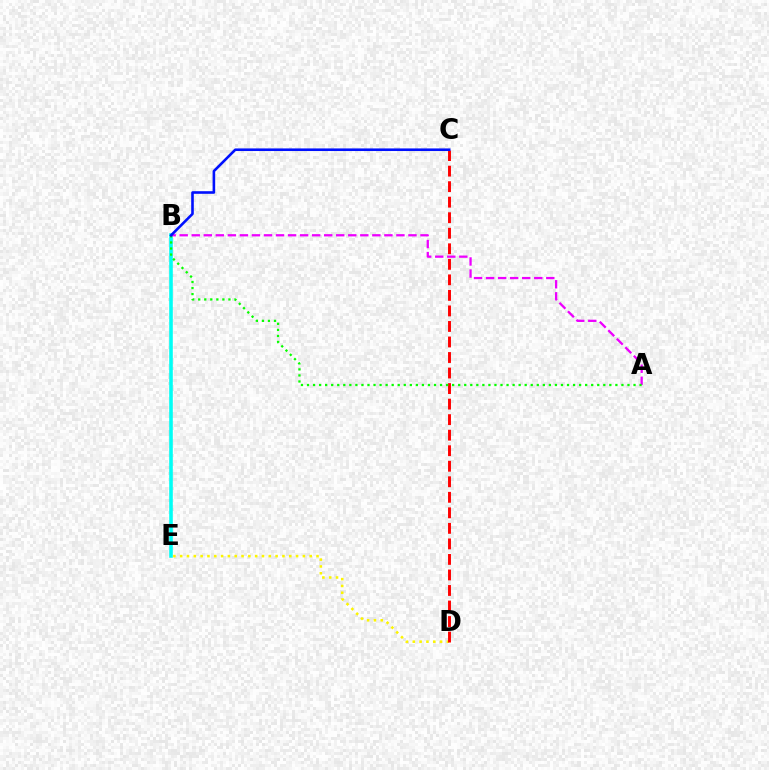{('D', 'E'): [{'color': '#fcf500', 'line_style': 'dotted', 'thickness': 1.85}], ('B', 'E'): [{'color': '#00fff6', 'line_style': 'solid', 'thickness': 2.59}], ('C', 'D'): [{'color': '#ff0000', 'line_style': 'dashed', 'thickness': 2.11}], ('A', 'B'): [{'color': '#ee00ff', 'line_style': 'dashed', 'thickness': 1.64}, {'color': '#08ff00', 'line_style': 'dotted', 'thickness': 1.64}], ('B', 'C'): [{'color': '#0010ff', 'line_style': 'solid', 'thickness': 1.87}]}